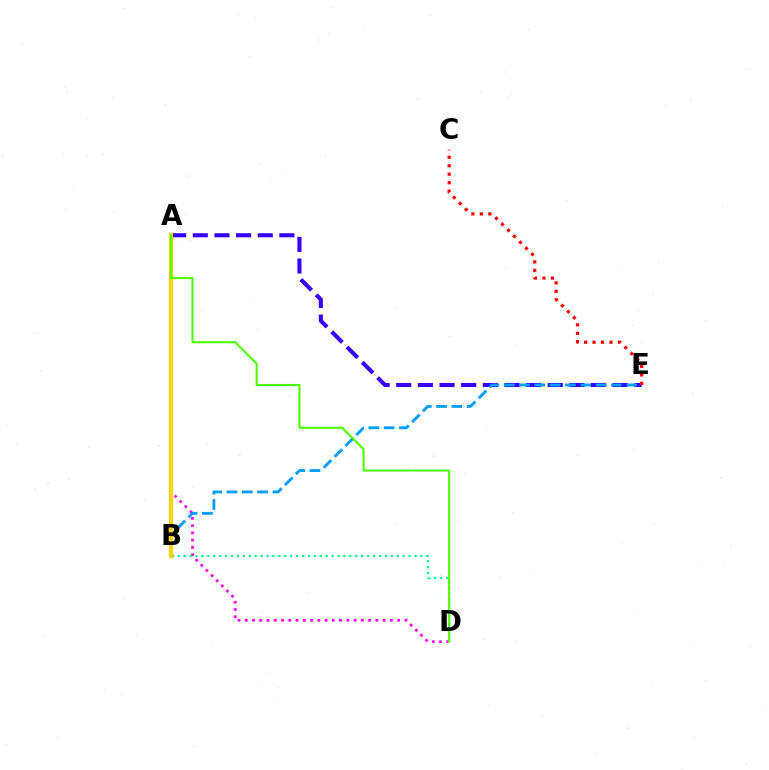{('A', 'D'): [{'color': '#ff00ed', 'line_style': 'dotted', 'thickness': 1.97}, {'color': '#4fff00', 'line_style': 'solid', 'thickness': 1.51}], ('A', 'E'): [{'color': '#3700ff', 'line_style': 'dashed', 'thickness': 2.94}], ('B', 'D'): [{'color': '#00ff86', 'line_style': 'dotted', 'thickness': 1.61}], ('C', 'E'): [{'color': '#ff0000', 'line_style': 'dotted', 'thickness': 2.3}], ('B', 'E'): [{'color': '#009eff', 'line_style': 'dashed', 'thickness': 2.08}], ('A', 'B'): [{'color': '#ffd500', 'line_style': 'solid', 'thickness': 2.93}]}